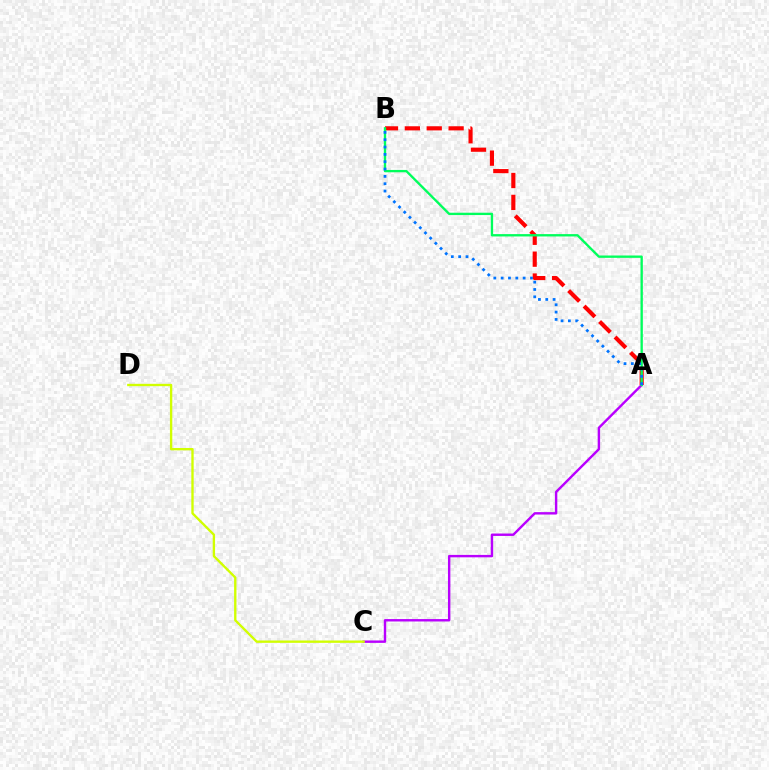{('A', 'B'): [{'color': '#ff0000', 'line_style': 'dashed', 'thickness': 2.97}, {'color': '#00ff5c', 'line_style': 'solid', 'thickness': 1.69}, {'color': '#0074ff', 'line_style': 'dotted', 'thickness': 1.99}], ('A', 'C'): [{'color': '#b900ff', 'line_style': 'solid', 'thickness': 1.73}], ('C', 'D'): [{'color': '#d1ff00', 'line_style': 'solid', 'thickness': 1.69}]}